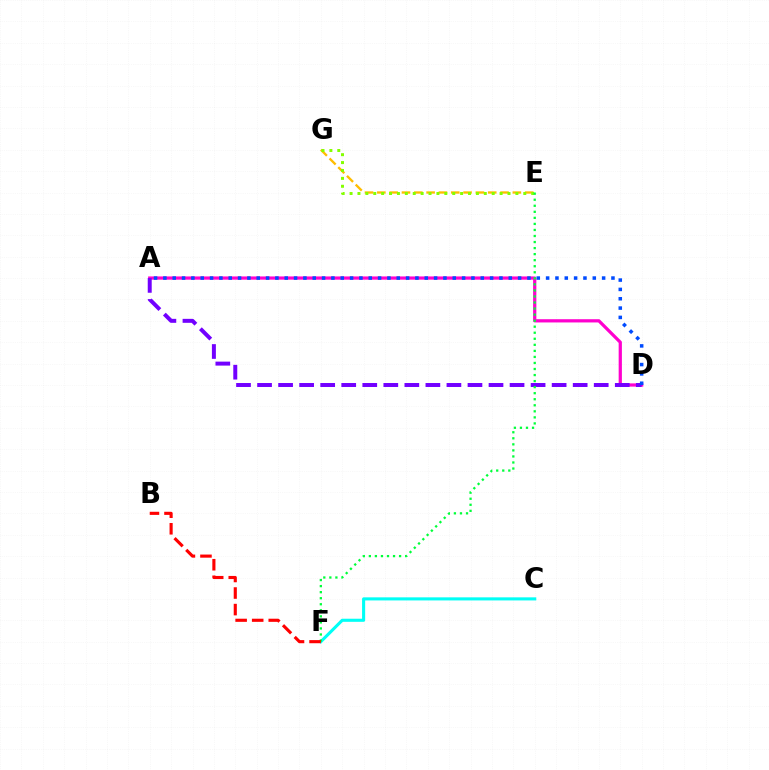{('A', 'D'): [{'color': '#ff00cf', 'line_style': 'solid', 'thickness': 2.33}, {'color': '#7200ff', 'line_style': 'dashed', 'thickness': 2.86}, {'color': '#004bff', 'line_style': 'dotted', 'thickness': 2.54}], ('E', 'G'): [{'color': '#ffbd00', 'line_style': 'dashed', 'thickness': 1.67}, {'color': '#84ff00', 'line_style': 'dotted', 'thickness': 2.15}], ('C', 'F'): [{'color': '#00fff6', 'line_style': 'solid', 'thickness': 2.23}], ('E', 'F'): [{'color': '#00ff39', 'line_style': 'dotted', 'thickness': 1.64}], ('B', 'F'): [{'color': '#ff0000', 'line_style': 'dashed', 'thickness': 2.25}]}